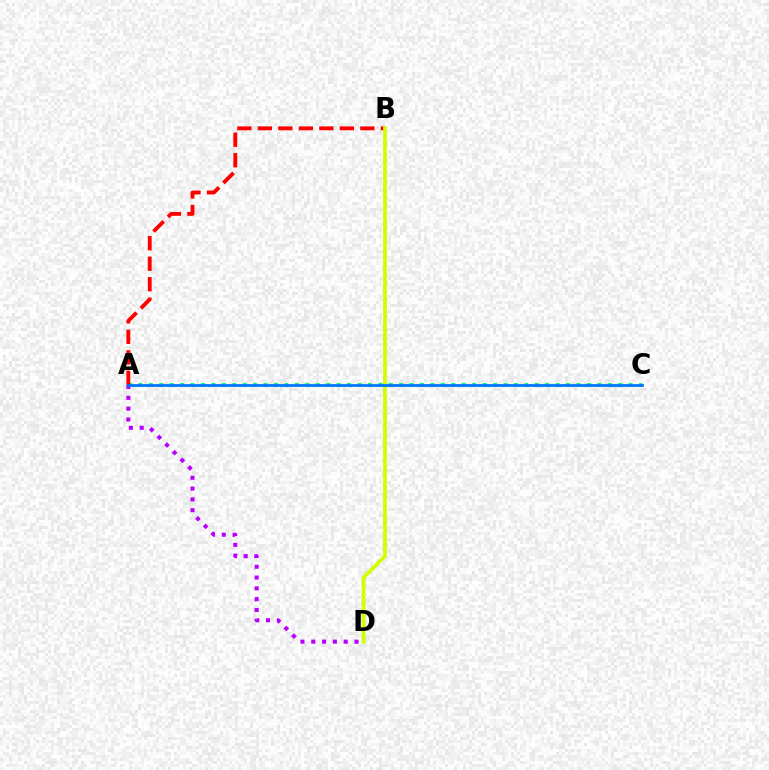{('A', 'C'): [{'color': '#00ff5c', 'line_style': 'dotted', 'thickness': 2.83}, {'color': '#0074ff', 'line_style': 'solid', 'thickness': 2.0}], ('A', 'B'): [{'color': '#ff0000', 'line_style': 'dashed', 'thickness': 2.78}], ('A', 'D'): [{'color': '#b900ff', 'line_style': 'dotted', 'thickness': 2.94}], ('B', 'D'): [{'color': '#d1ff00', 'line_style': 'solid', 'thickness': 2.73}]}